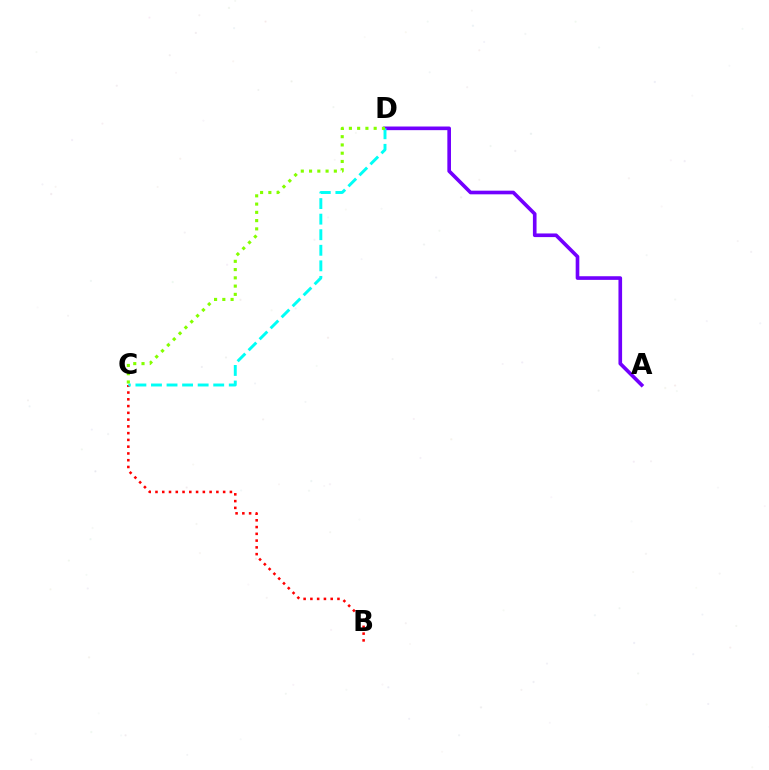{('B', 'C'): [{'color': '#ff0000', 'line_style': 'dotted', 'thickness': 1.84}], ('A', 'D'): [{'color': '#7200ff', 'line_style': 'solid', 'thickness': 2.62}], ('C', 'D'): [{'color': '#00fff6', 'line_style': 'dashed', 'thickness': 2.11}, {'color': '#84ff00', 'line_style': 'dotted', 'thickness': 2.24}]}